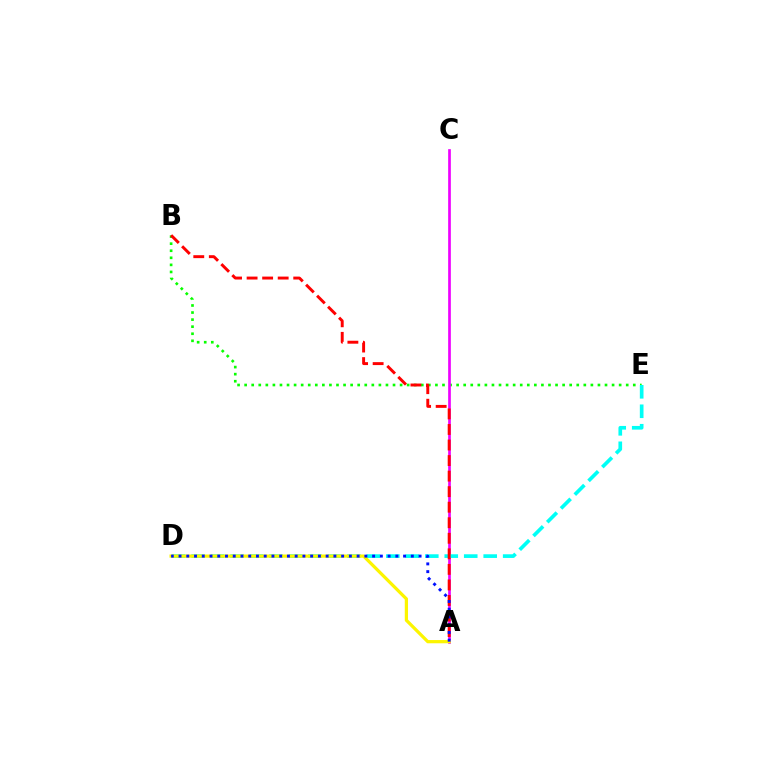{('B', 'E'): [{'color': '#08ff00', 'line_style': 'dotted', 'thickness': 1.92}], ('A', 'C'): [{'color': '#ee00ff', 'line_style': 'solid', 'thickness': 1.94}], ('D', 'E'): [{'color': '#00fff6', 'line_style': 'dashed', 'thickness': 2.65}], ('A', 'B'): [{'color': '#ff0000', 'line_style': 'dashed', 'thickness': 2.11}], ('A', 'D'): [{'color': '#fcf500', 'line_style': 'solid', 'thickness': 2.33}, {'color': '#0010ff', 'line_style': 'dotted', 'thickness': 2.1}]}